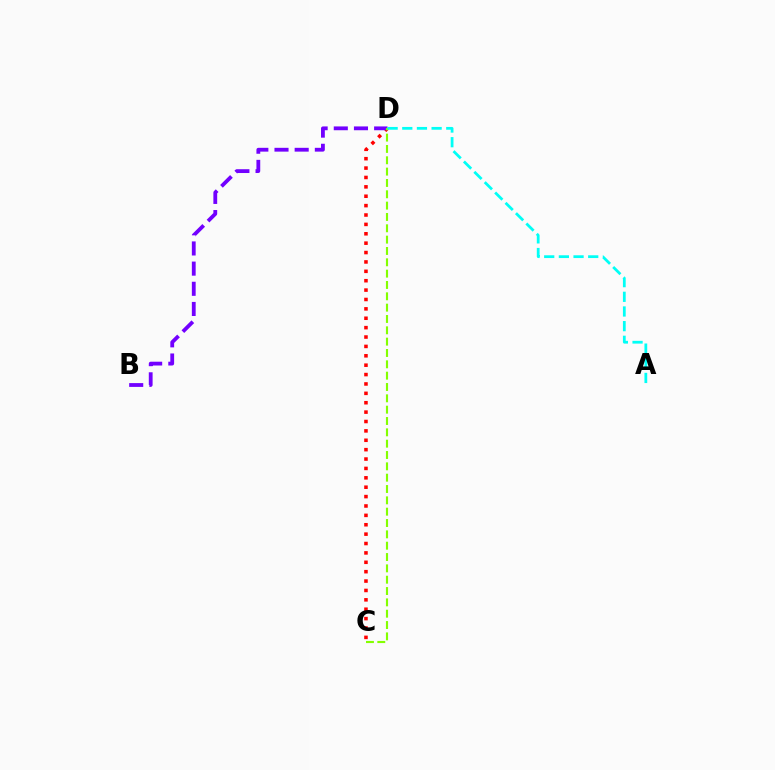{('C', 'D'): [{'color': '#ff0000', 'line_style': 'dotted', 'thickness': 2.55}, {'color': '#84ff00', 'line_style': 'dashed', 'thickness': 1.54}], ('B', 'D'): [{'color': '#7200ff', 'line_style': 'dashed', 'thickness': 2.74}], ('A', 'D'): [{'color': '#00fff6', 'line_style': 'dashed', 'thickness': 1.99}]}